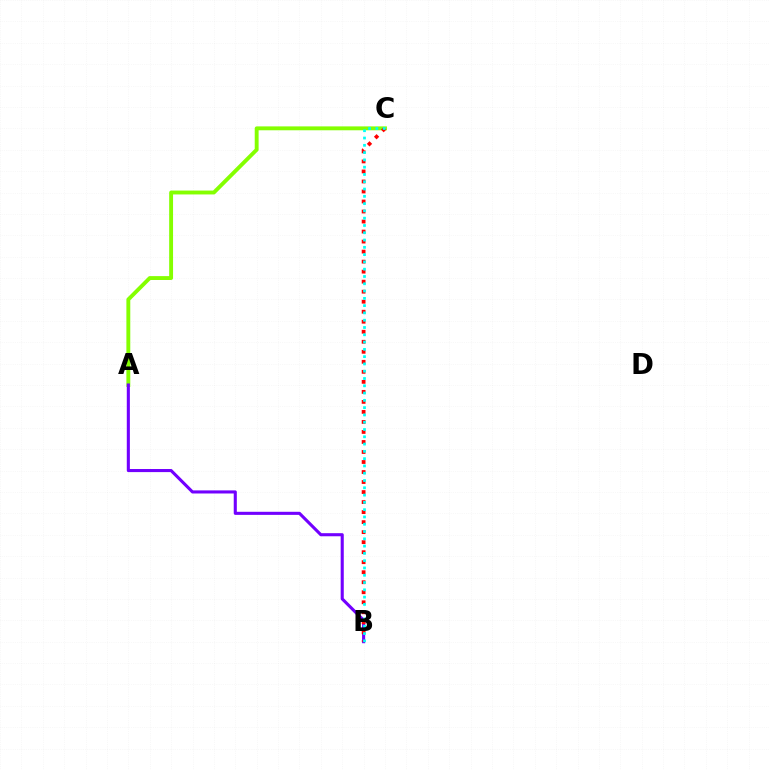{('A', 'C'): [{'color': '#84ff00', 'line_style': 'solid', 'thickness': 2.8}], ('A', 'B'): [{'color': '#7200ff', 'line_style': 'solid', 'thickness': 2.23}], ('B', 'C'): [{'color': '#ff0000', 'line_style': 'dotted', 'thickness': 2.72}, {'color': '#00fff6', 'line_style': 'dotted', 'thickness': 1.98}]}